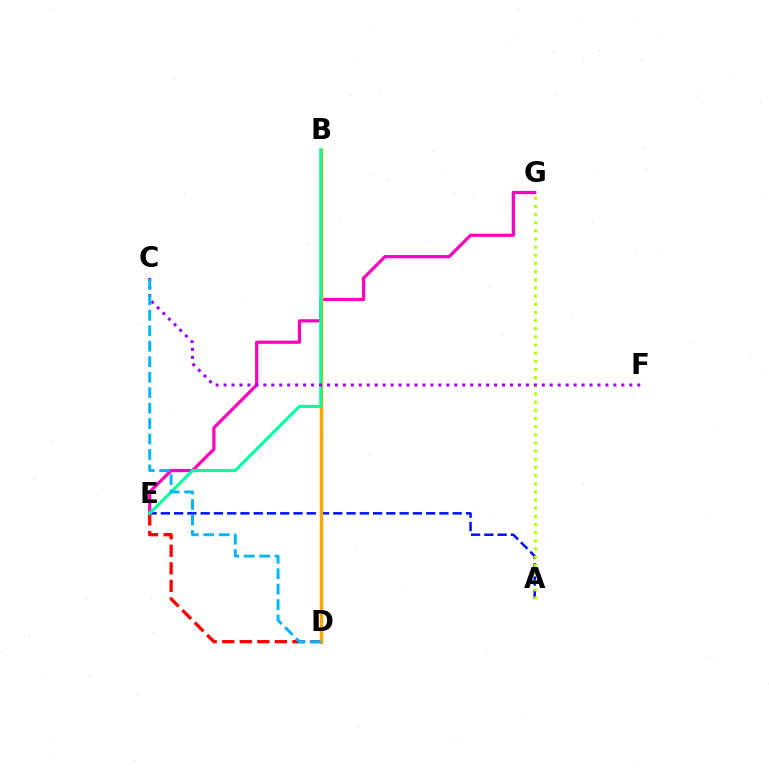{('A', 'E'): [{'color': '#0010ff', 'line_style': 'dashed', 'thickness': 1.8}], ('A', 'G'): [{'color': '#b3ff00', 'line_style': 'dotted', 'thickness': 2.22}], ('B', 'D'): [{'color': '#08ff00', 'line_style': 'solid', 'thickness': 2.06}, {'color': '#ffa500', 'line_style': 'solid', 'thickness': 2.5}], ('D', 'E'): [{'color': '#ff0000', 'line_style': 'dashed', 'thickness': 2.39}], ('E', 'G'): [{'color': '#ff00bd', 'line_style': 'solid', 'thickness': 2.31}], ('B', 'E'): [{'color': '#00ff9d', 'line_style': 'solid', 'thickness': 2.22}], ('C', 'F'): [{'color': '#9b00ff', 'line_style': 'dotted', 'thickness': 2.16}], ('C', 'D'): [{'color': '#00b5ff', 'line_style': 'dashed', 'thickness': 2.1}]}